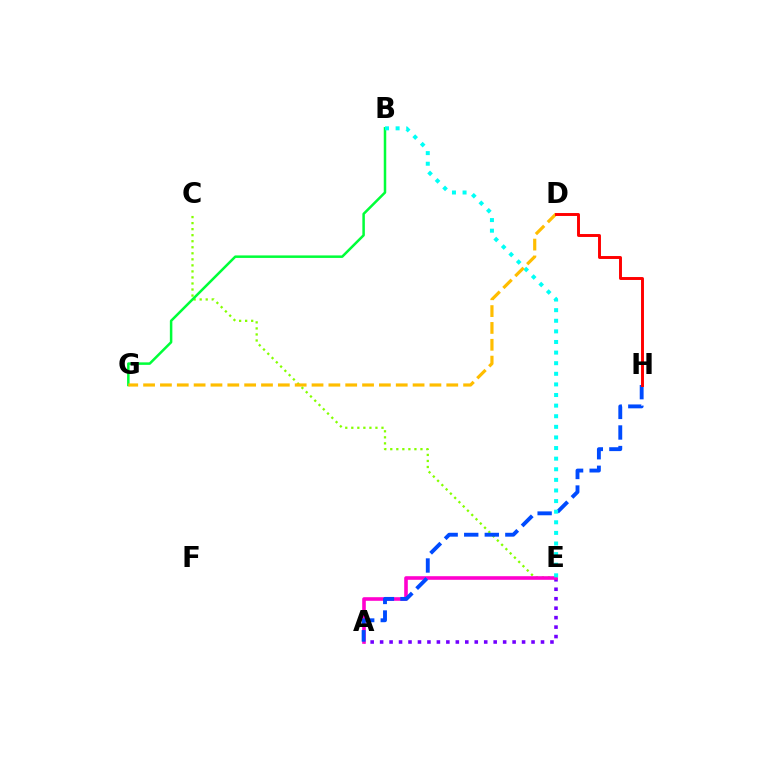{('A', 'E'): [{'color': '#7200ff', 'line_style': 'dotted', 'thickness': 2.57}, {'color': '#ff00cf', 'line_style': 'solid', 'thickness': 2.59}], ('C', 'E'): [{'color': '#84ff00', 'line_style': 'dotted', 'thickness': 1.64}], ('A', 'H'): [{'color': '#004bff', 'line_style': 'dashed', 'thickness': 2.79}], ('B', 'G'): [{'color': '#00ff39', 'line_style': 'solid', 'thickness': 1.81}], ('B', 'E'): [{'color': '#00fff6', 'line_style': 'dotted', 'thickness': 2.88}], ('D', 'G'): [{'color': '#ffbd00', 'line_style': 'dashed', 'thickness': 2.29}], ('D', 'H'): [{'color': '#ff0000', 'line_style': 'solid', 'thickness': 2.11}]}